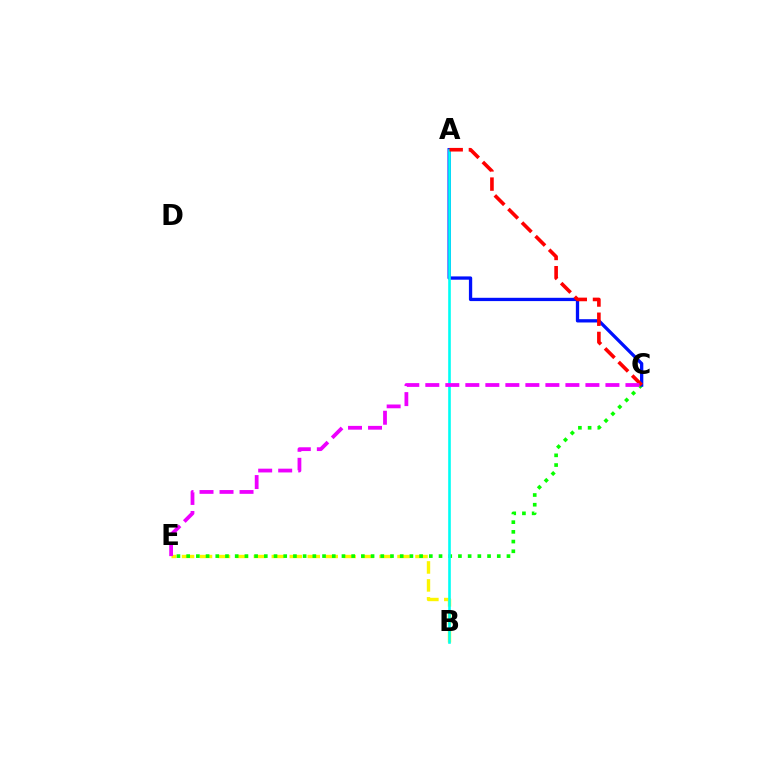{('B', 'E'): [{'color': '#fcf500', 'line_style': 'dashed', 'thickness': 2.44}], ('C', 'E'): [{'color': '#08ff00', 'line_style': 'dotted', 'thickness': 2.64}, {'color': '#ee00ff', 'line_style': 'dashed', 'thickness': 2.72}], ('A', 'C'): [{'color': '#0010ff', 'line_style': 'solid', 'thickness': 2.37}, {'color': '#ff0000', 'line_style': 'dashed', 'thickness': 2.61}], ('A', 'B'): [{'color': '#00fff6', 'line_style': 'solid', 'thickness': 1.89}]}